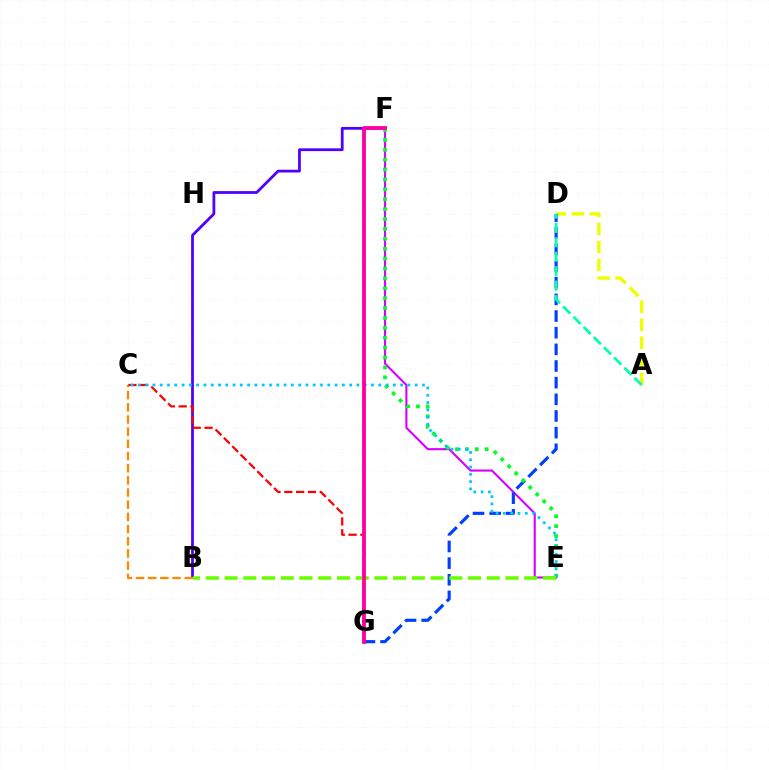{('E', 'F'): [{'color': '#d600ff', 'line_style': 'solid', 'thickness': 1.51}, {'color': '#00ff27', 'line_style': 'dotted', 'thickness': 2.69}], ('B', 'F'): [{'color': '#4f00ff', 'line_style': 'solid', 'thickness': 2.0}], ('A', 'D'): [{'color': '#eeff00', 'line_style': 'dashed', 'thickness': 2.45}, {'color': '#00ffaf', 'line_style': 'dashed', 'thickness': 1.96}], ('B', 'C'): [{'color': '#ff8800', 'line_style': 'dashed', 'thickness': 1.65}], ('D', 'G'): [{'color': '#003fff', 'line_style': 'dashed', 'thickness': 2.26}], ('C', 'G'): [{'color': '#ff0000', 'line_style': 'dashed', 'thickness': 1.61}], ('C', 'E'): [{'color': '#00c7ff', 'line_style': 'dotted', 'thickness': 1.98}], ('B', 'E'): [{'color': '#66ff00', 'line_style': 'dashed', 'thickness': 2.54}], ('F', 'G'): [{'color': '#ff00a0', 'line_style': 'solid', 'thickness': 2.74}]}